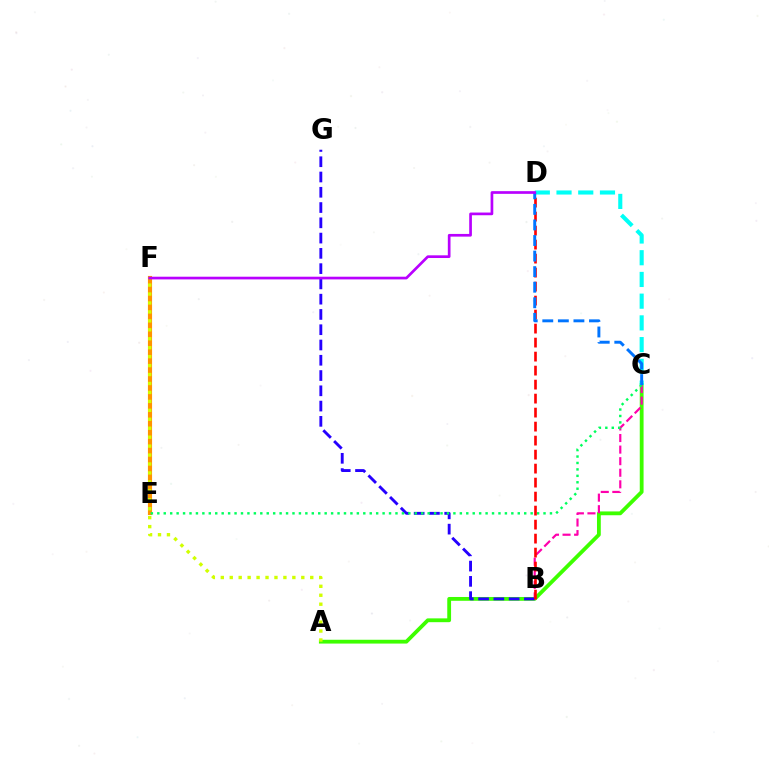{('A', 'C'): [{'color': '#3dff00', 'line_style': 'solid', 'thickness': 2.74}], ('E', 'F'): [{'color': '#ff9400', 'line_style': 'solid', 'thickness': 2.98}], ('B', 'C'): [{'color': '#ff00ac', 'line_style': 'dashed', 'thickness': 1.57}], ('B', 'G'): [{'color': '#2500ff', 'line_style': 'dashed', 'thickness': 2.07}], ('C', 'E'): [{'color': '#00ff5c', 'line_style': 'dotted', 'thickness': 1.75}], ('B', 'D'): [{'color': '#ff0000', 'line_style': 'dashed', 'thickness': 1.9}], ('A', 'F'): [{'color': '#d1ff00', 'line_style': 'dotted', 'thickness': 2.43}], ('C', 'D'): [{'color': '#00fff6', 'line_style': 'dashed', 'thickness': 2.95}, {'color': '#0074ff', 'line_style': 'dashed', 'thickness': 2.11}], ('D', 'F'): [{'color': '#b900ff', 'line_style': 'solid', 'thickness': 1.94}]}